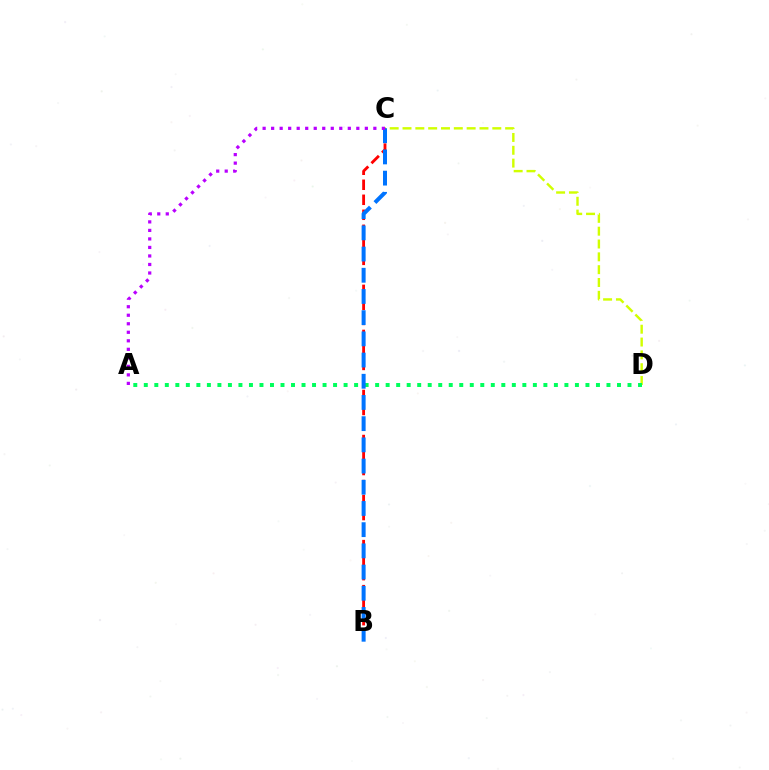{('C', 'D'): [{'color': '#d1ff00', 'line_style': 'dashed', 'thickness': 1.74}], ('B', 'C'): [{'color': '#ff0000', 'line_style': 'dashed', 'thickness': 2.04}, {'color': '#0074ff', 'line_style': 'dashed', 'thickness': 2.88}], ('A', 'D'): [{'color': '#00ff5c', 'line_style': 'dotted', 'thickness': 2.86}], ('A', 'C'): [{'color': '#b900ff', 'line_style': 'dotted', 'thickness': 2.31}]}